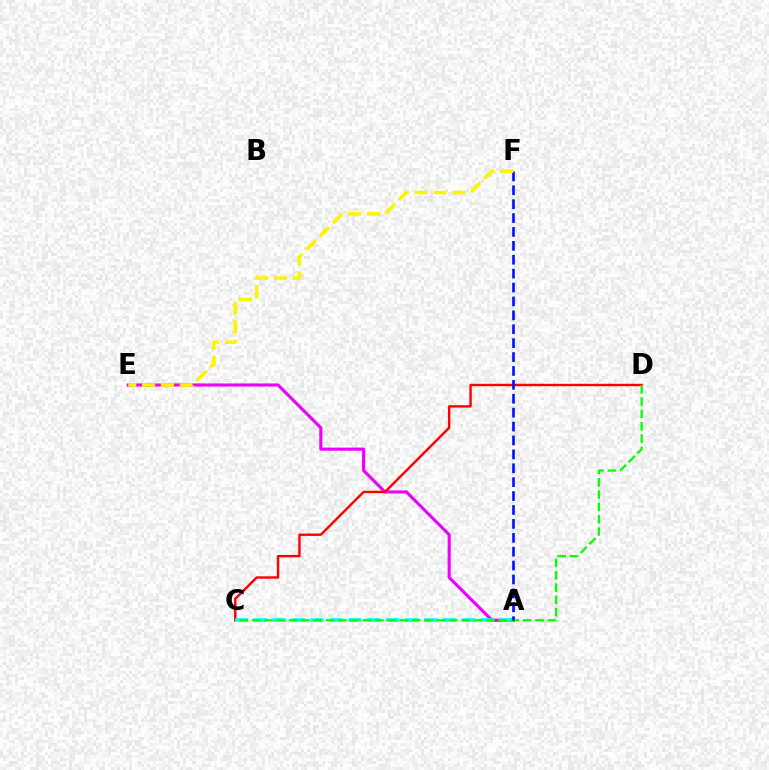{('A', 'E'): [{'color': '#ee00ff', 'line_style': 'solid', 'thickness': 2.24}], ('C', 'D'): [{'color': '#ff0000', 'line_style': 'solid', 'thickness': 1.74}, {'color': '#08ff00', 'line_style': 'dashed', 'thickness': 1.67}], ('A', 'C'): [{'color': '#00fff6', 'line_style': 'dashed', 'thickness': 2.57}], ('A', 'F'): [{'color': '#0010ff', 'line_style': 'dashed', 'thickness': 1.89}], ('E', 'F'): [{'color': '#fcf500', 'line_style': 'dashed', 'thickness': 2.56}]}